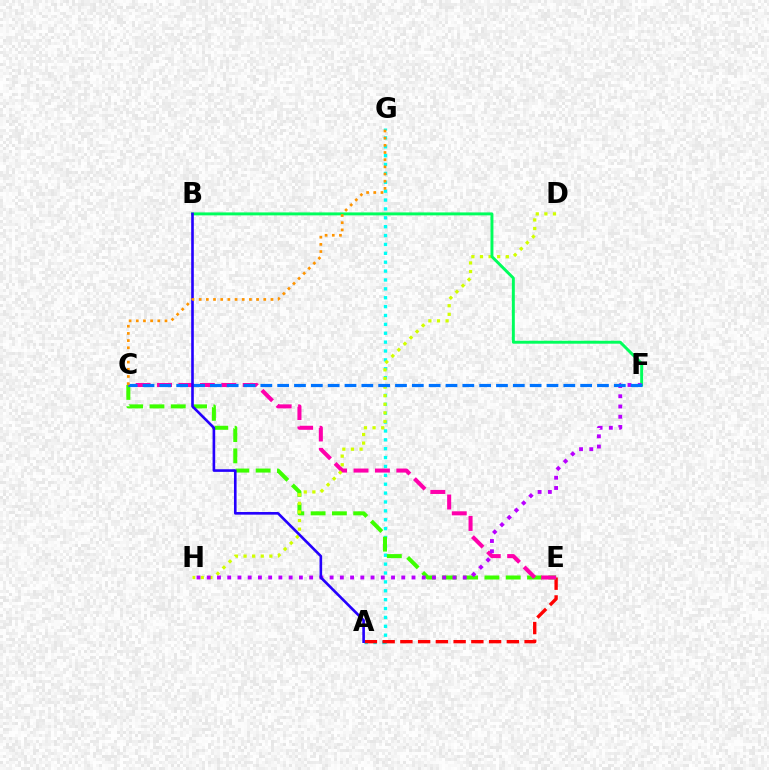{('A', 'G'): [{'color': '#00fff6', 'line_style': 'dotted', 'thickness': 2.41}], ('A', 'E'): [{'color': '#ff0000', 'line_style': 'dashed', 'thickness': 2.41}], ('C', 'E'): [{'color': '#3dff00', 'line_style': 'dashed', 'thickness': 2.89}, {'color': '#ff00ac', 'line_style': 'dashed', 'thickness': 2.91}], ('D', 'H'): [{'color': '#d1ff00', 'line_style': 'dotted', 'thickness': 2.34}], ('B', 'F'): [{'color': '#00ff5c', 'line_style': 'solid', 'thickness': 2.12}], ('F', 'H'): [{'color': '#b900ff', 'line_style': 'dotted', 'thickness': 2.78}], ('C', 'F'): [{'color': '#0074ff', 'line_style': 'dashed', 'thickness': 2.29}], ('A', 'B'): [{'color': '#2500ff', 'line_style': 'solid', 'thickness': 1.89}], ('C', 'G'): [{'color': '#ff9400', 'line_style': 'dotted', 'thickness': 1.95}]}